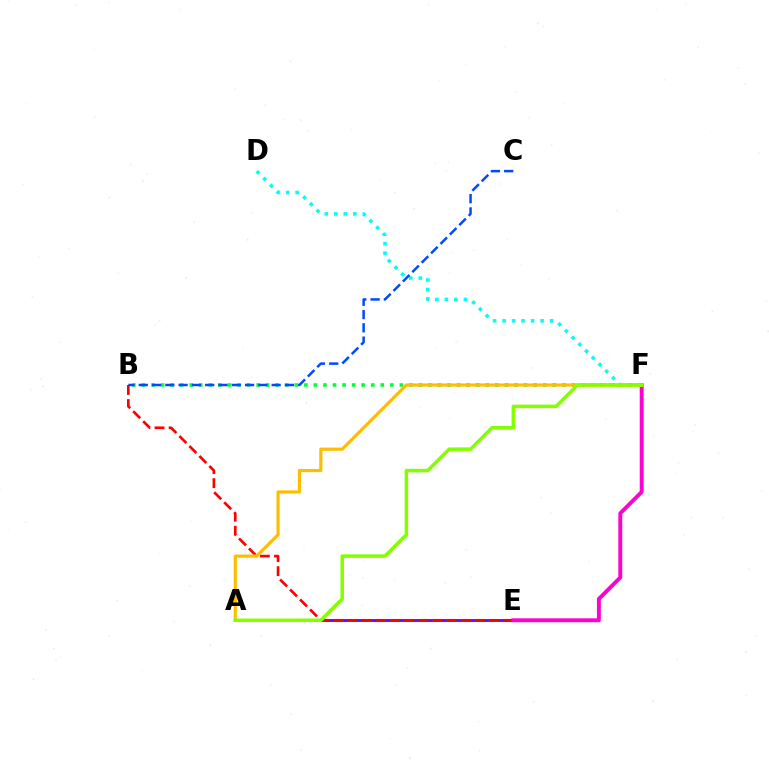{('D', 'F'): [{'color': '#00fff6', 'line_style': 'dotted', 'thickness': 2.58}], ('A', 'E'): [{'color': '#7200ff', 'line_style': 'solid', 'thickness': 2.06}], ('B', 'E'): [{'color': '#ff0000', 'line_style': 'dashed', 'thickness': 1.92}], ('E', 'F'): [{'color': '#ff00cf', 'line_style': 'solid', 'thickness': 2.8}], ('B', 'F'): [{'color': '#00ff39', 'line_style': 'dotted', 'thickness': 2.6}], ('A', 'F'): [{'color': '#ffbd00', 'line_style': 'solid', 'thickness': 2.29}, {'color': '#84ff00', 'line_style': 'solid', 'thickness': 2.54}], ('B', 'C'): [{'color': '#004bff', 'line_style': 'dashed', 'thickness': 1.8}]}